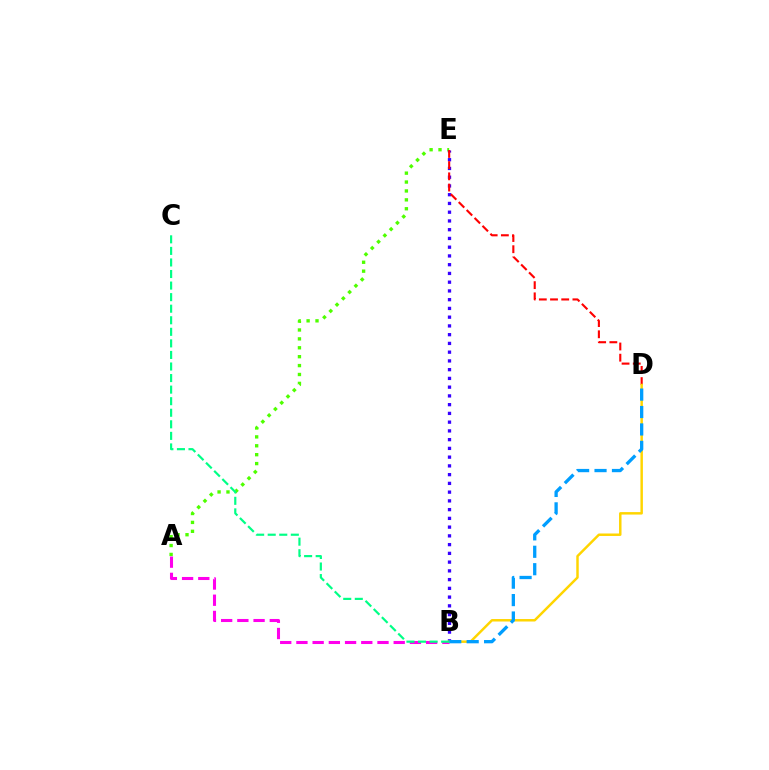{('A', 'E'): [{'color': '#4fff00', 'line_style': 'dotted', 'thickness': 2.42}], ('B', 'E'): [{'color': '#3700ff', 'line_style': 'dotted', 'thickness': 2.38}], ('D', 'E'): [{'color': '#ff0000', 'line_style': 'dashed', 'thickness': 1.52}], ('A', 'B'): [{'color': '#ff00ed', 'line_style': 'dashed', 'thickness': 2.2}], ('B', 'D'): [{'color': '#ffd500', 'line_style': 'solid', 'thickness': 1.78}, {'color': '#009eff', 'line_style': 'dashed', 'thickness': 2.37}], ('B', 'C'): [{'color': '#00ff86', 'line_style': 'dashed', 'thickness': 1.57}]}